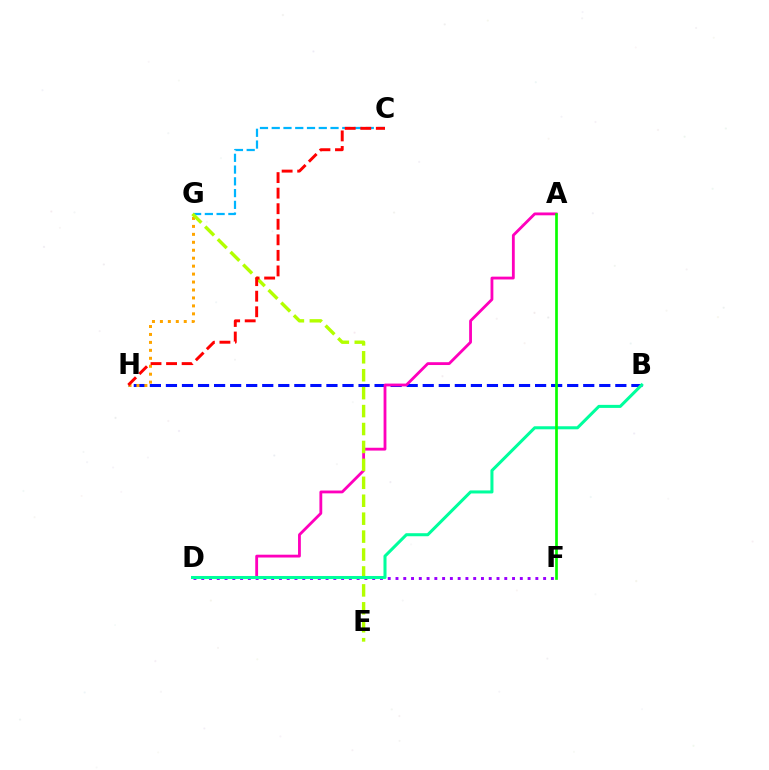{('B', 'H'): [{'color': '#0010ff', 'line_style': 'dashed', 'thickness': 2.18}], ('G', 'H'): [{'color': '#ffa500', 'line_style': 'dotted', 'thickness': 2.16}], ('C', 'G'): [{'color': '#00b5ff', 'line_style': 'dashed', 'thickness': 1.6}], ('A', 'D'): [{'color': '#ff00bd', 'line_style': 'solid', 'thickness': 2.03}], ('D', 'F'): [{'color': '#9b00ff', 'line_style': 'dotted', 'thickness': 2.11}], ('E', 'G'): [{'color': '#b3ff00', 'line_style': 'dashed', 'thickness': 2.44}], ('B', 'D'): [{'color': '#00ff9d', 'line_style': 'solid', 'thickness': 2.19}], ('A', 'F'): [{'color': '#08ff00', 'line_style': 'solid', 'thickness': 1.93}], ('C', 'H'): [{'color': '#ff0000', 'line_style': 'dashed', 'thickness': 2.11}]}